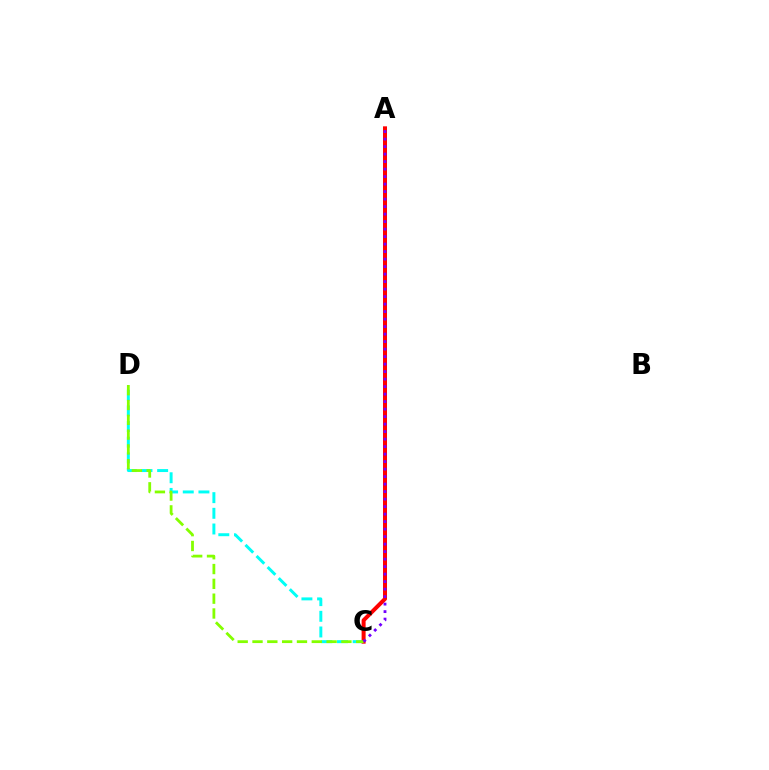{('C', 'D'): [{'color': '#00fff6', 'line_style': 'dashed', 'thickness': 2.13}, {'color': '#84ff00', 'line_style': 'dashed', 'thickness': 2.01}], ('A', 'C'): [{'color': '#ff0000', 'line_style': 'solid', 'thickness': 2.88}, {'color': '#7200ff', 'line_style': 'dotted', 'thickness': 2.04}]}